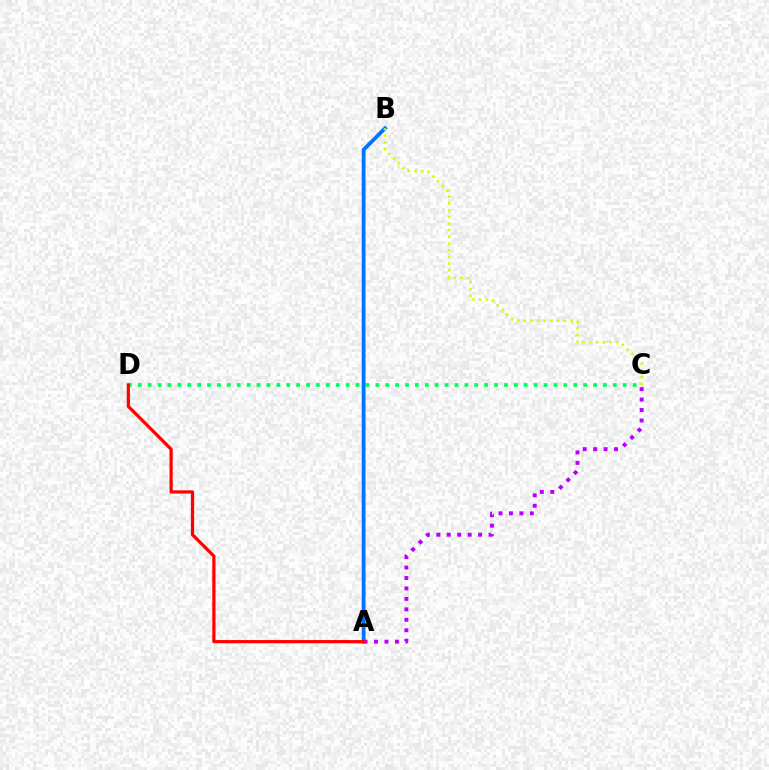{('A', 'C'): [{'color': '#b900ff', 'line_style': 'dotted', 'thickness': 2.84}], ('C', 'D'): [{'color': '#00ff5c', 'line_style': 'dotted', 'thickness': 2.69}], ('A', 'B'): [{'color': '#0074ff', 'line_style': 'solid', 'thickness': 2.73}], ('B', 'C'): [{'color': '#d1ff00', 'line_style': 'dotted', 'thickness': 1.82}], ('A', 'D'): [{'color': '#ff0000', 'line_style': 'solid', 'thickness': 2.31}]}